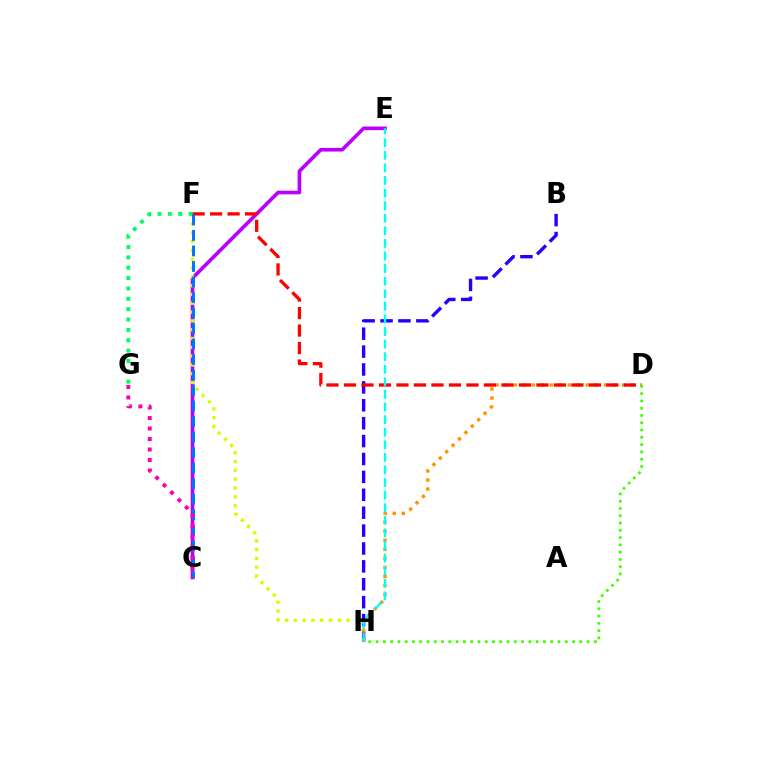{('C', 'E'): [{'color': '#b900ff', 'line_style': 'solid', 'thickness': 2.62}], ('F', 'H'): [{'color': '#d1ff00', 'line_style': 'dotted', 'thickness': 2.39}], ('B', 'H'): [{'color': '#2500ff', 'line_style': 'dashed', 'thickness': 2.43}], ('D', 'H'): [{'color': '#ff9400', 'line_style': 'dotted', 'thickness': 2.46}, {'color': '#3dff00', 'line_style': 'dotted', 'thickness': 1.98}], ('F', 'G'): [{'color': '#00ff5c', 'line_style': 'dotted', 'thickness': 2.81}], ('D', 'F'): [{'color': '#ff0000', 'line_style': 'dashed', 'thickness': 2.38}], ('E', 'H'): [{'color': '#00fff6', 'line_style': 'dashed', 'thickness': 1.71}], ('C', 'F'): [{'color': '#0074ff', 'line_style': 'dashed', 'thickness': 2.11}], ('C', 'G'): [{'color': '#ff00ac', 'line_style': 'dotted', 'thickness': 2.85}]}